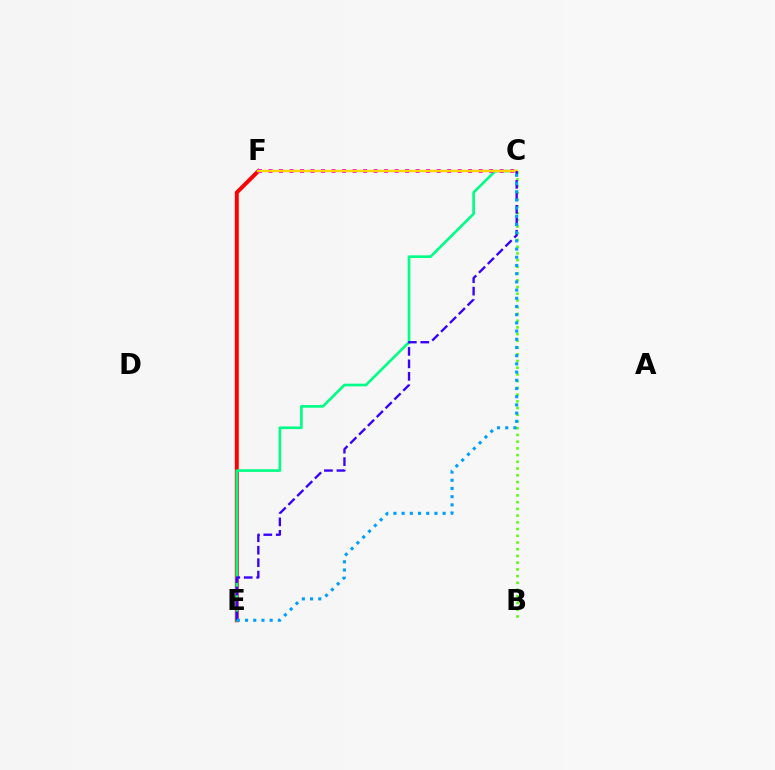{('E', 'F'): [{'color': '#ff0000', 'line_style': 'solid', 'thickness': 2.85}], ('C', 'E'): [{'color': '#00ff86', 'line_style': 'solid', 'thickness': 1.92}, {'color': '#3700ff', 'line_style': 'dashed', 'thickness': 1.69}, {'color': '#009eff', 'line_style': 'dotted', 'thickness': 2.23}], ('C', 'F'): [{'color': '#ff00ed', 'line_style': 'dotted', 'thickness': 2.86}, {'color': '#ffd500', 'line_style': 'solid', 'thickness': 1.76}], ('B', 'C'): [{'color': '#4fff00', 'line_style': 'dotted', 'thickness': 1.83}]}